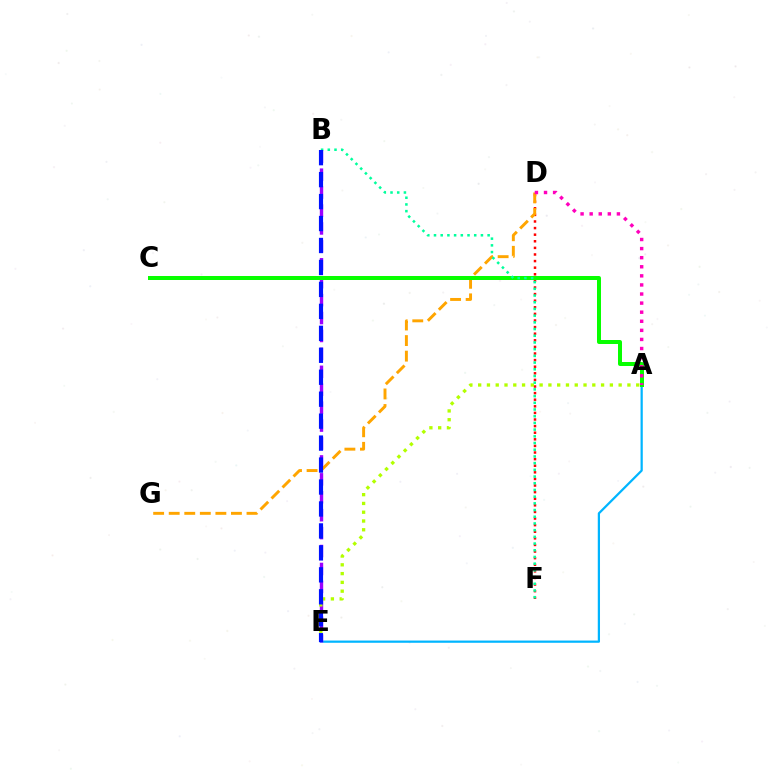{('D', 'F'): [{'color': '#ff0000', 'line_style': 'dotted', 'thickness': 1.79}], ('A', 'E'): [{'color': '#00b5ff', 'line_style': 'solid', 'thickness': 1.6}, {'color': '#b3ff00', 'line_style': 'dotted', 'thickness': 2.39}], ('B', 'E'): [{'color': '#9b00ff', 'line_style': 'dashed', 'thickness': 2.43}, {'color': '#0010ff', 'line_style': 'dashed', 'thickness': 2.98}], ('D', 'G'): [{'color': '#ffa500', 'line_style': 'dashed', 'thickness': 2.11}], ('A', 'C'): [{'color': '#08ff00', 'line_style': 'solid', 'thickness': 2.88}], ('A', 'D'): [{'color': '#ff00bd', 'line_style': 'dotted', 'thickness': 2.47}], ('B', 'F'): [{'color': '#00ff9d', 'line_style': 'dotted', 'thickness': 1.82}]}